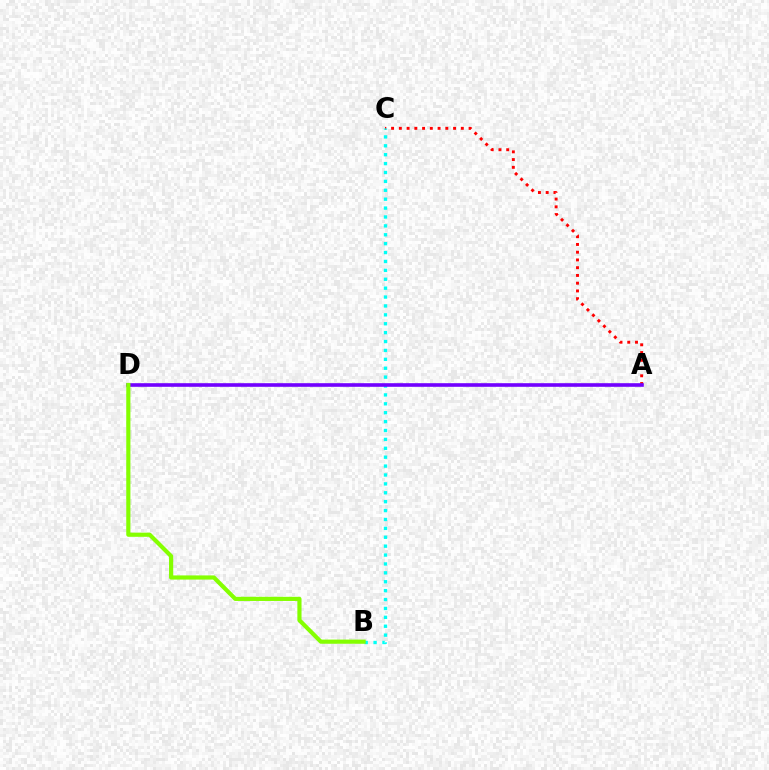{('A', 'C'): [{'color': '#ff0000', 'line_style': 'dotted', 'thickness': 2.11}], ('B', 'C'): [{'color': '#00fff6', 'line_style': 'dotted', 'thickness': 2.42}], ('A', 'D'): [{'color': '#7200ff', 'line_style': 'solid', 'thickness': 2.6}], ('B', 'D'): [{'color': '#84ff00', 'line_style': 'solid', 'thickness': 3.0}]}